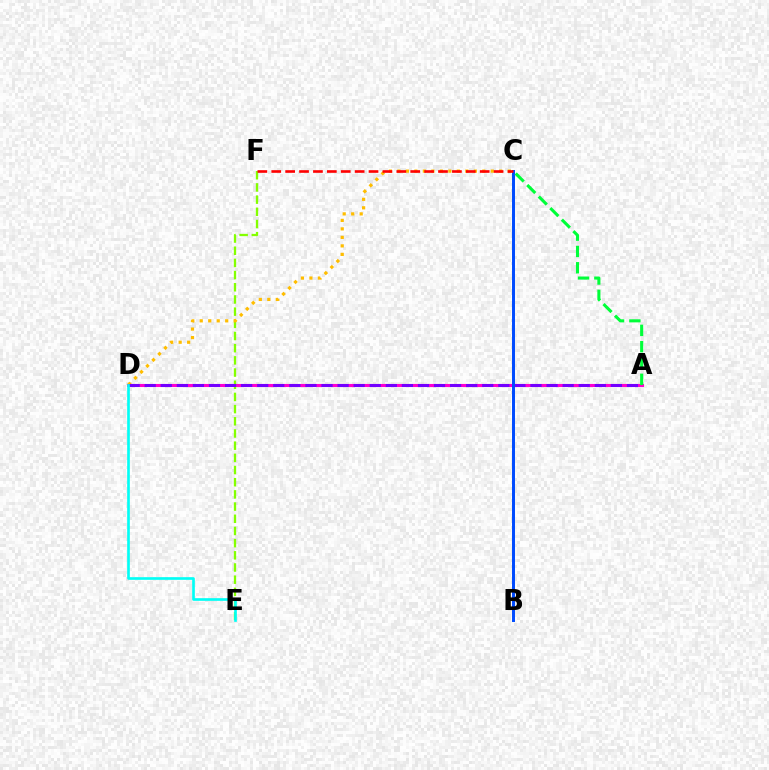{('A', 'D'): [{'color': '#ff00cf', 'line_style': 'solid', 'thickness': 2.22}, {'color': '#7200ff', 'line_style': 'dashed', 'thickness': 2.18}], ('E', 'F'): [{'color': '#84ff00', 'line_style': 'dashed', 'thickness': 1.66}], ('C', 'D'): [{'color': '#ffbd00', 'line_style': 'dotted', 'thickness': 2.31}], ('B', 'C'): [{'color': '#004bff', 'line_style': 'solid', 'thickness': 2.14}], ('A', 'C'): [{'color': '#00ff39', 'line_style': 'dashed', 'thickness': 2.22}], ('D', 'E'): [{'color': '#00fff6', 'line_style': 'solid', 'thickness': 1.91}], ('C', 'F'): [{'color': '#ff0000', 'line_style': 'dashed', 'thickness': 1.89}]}